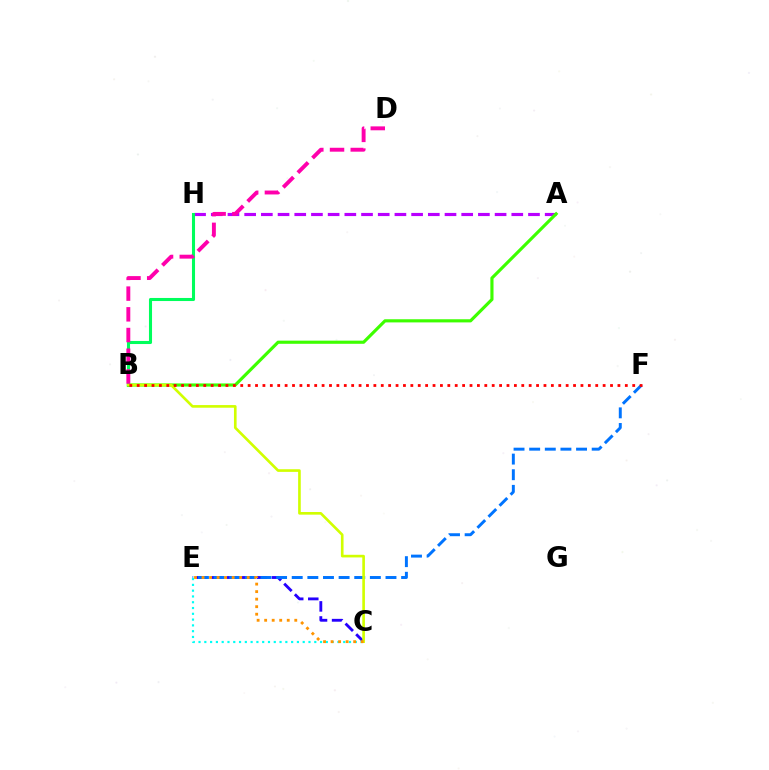{('A', 'H'): [{'color': '#b900ff', 'line_style': 'dashed', 'thickness': 2.27}], ('B', 'H'): [{'color': '#00ff5c', 'line_style': 'solid', 'thickness': 2.21}], ('C', 'E'): [{'color': '#2500ff', 'line_style': 'dashed', 'thickness': 2.05}, {'color': '#00fff6', 'line_style': 'dotted', 'thickness': 1.57}, {'color': '#ff9400', 'line_style': 'dotted', 'thickness': 2.05}], ('A', 'B'): [{'color': '#3dff00', 'line_style': 'solid', 'thickness': 2.27}], ('E', 'F'): [{'color': '#0074ff', 'line_style': 'dashed', 'thickness': 2.12}], ('B', 'C'): [{'color': '#d1ff00', 'line_style': 'solid', 'thickness': 1.9}], ('B', 'D'): [{'color': '#ff00ac', 'line_style': 'dashed', 'thickness': 2.81}], ('B', 'F'): [{'color': '#ff0000', 'line_style': 'dotted', 'thickness': 2.01}]}